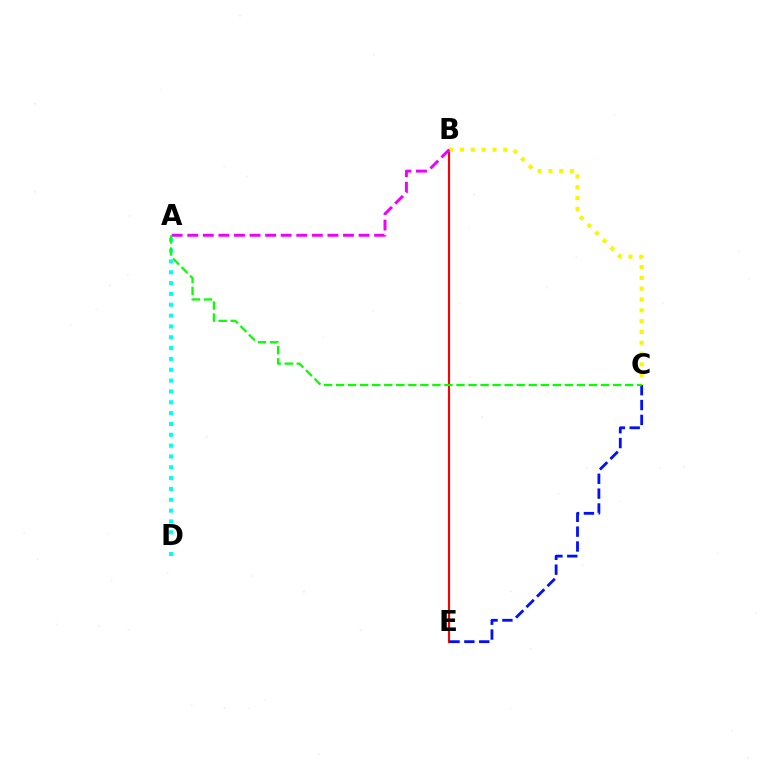{('B', 'E'): [{'color': '#ff0000', 'line_style': 'solid', 'thickness': 1.54}], ('C', 'E'): [{'color': '#0010ff', 'line_style': 'dashed', 'thickness': 2.02}], ('B', 'C'): [{'color': '#fcf500', 'line_style': 'dotted', 'thickness': 2.94}], ('A', 'D'): [{'color': '#00fff6', 'line_style': 'dotted', 'thickness': 2.94}], ('A', 'B'): [{'color': '#ee00ff', 'line_style': 'dashed', 'thickness': 2.12}], ('A', 'C'): [{'color': '#08ff00', 'line_style': 'dashed', 'thickness': 1.64}]}